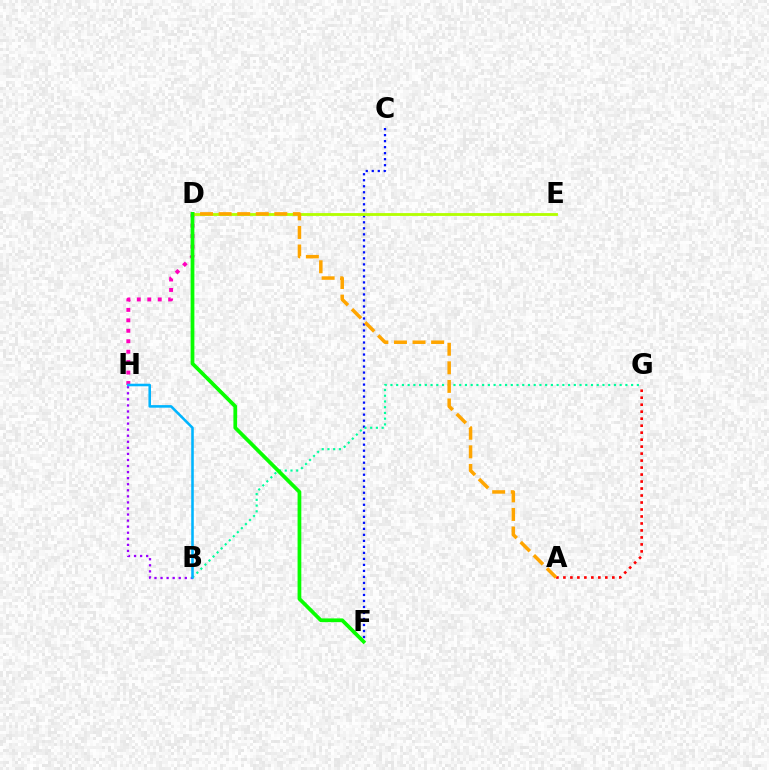{('C', 'F'): [{'color': '#0010ff', 'line_style': 'dotted', 'thickness': 1.63}], ('D', 'H'): [{'color': '#ff00bd', 'line_style': 'dotted', 'thickness': 2.84}], ('A', 'G'): [{'color': '#ff0000', 'line_style': 'dotted', 'thickness': 1.9}], ('B', 'G'): [{'color': '#00ff9d', 'line_style': 'dotted', 'thickness': 1.56}], ('D', 'E'): [{'color': '#b3ff00', 'line_style': 'solid', 'thickness': 2.03}], ('B', 'H'): [{'color': '#9b00ff', 'line_style': 'dotted', 'thickness': 1.65}, {'color': '#00b5ff', 'line_style': 'solid', 'thickness': 1.85}], ('A', 'D'): [{'color': '#ffa500', 'line_style': 'dashed', 'thickness': 2.52}], ('D', 'F'): [{'color': '#08ff00', 'line_style': 'solid', 'thickness': 2.69}]}